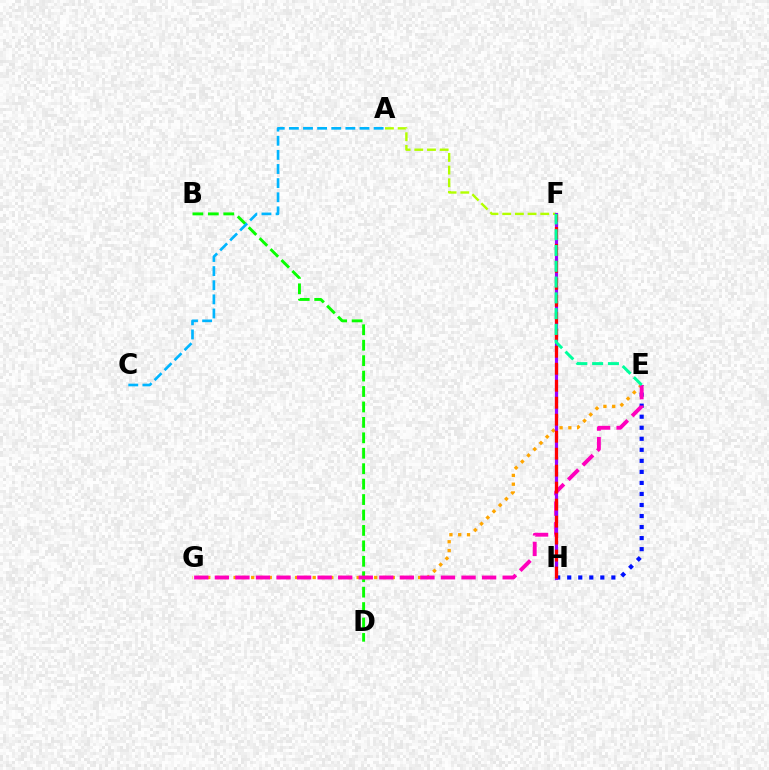{('E', 'H'): [{'color': '#0010ff', 'line_style': 'dotted', 'thickness': 3.0}], ('E', 'G'): [{'color': '#ffa500', 'line_style': 'dotted', 'thickness': 2.39}, {'color': '#ff00bd', 'line_style': 'dashed', 'thickness': 2.79}], ('A', 'F'): [{'color': '#b3ff00', 'line_style': 'dashed', 'thickness': 1.72}], ('B', 'D'): [{'color': '#08ff00', 'line_style': 'dashed', 'thickness': 2.1}], ('A', 'C'): [{'color': '#00b5ff', 'line_style': 'dashed', 'thickness': 1.92}], ('F', 'H'): [{'color': '#9b00ff', 'line_style': 'solid', 'thickness': 2.28}, {'color': '#ff0000', 'line_style': 'dashed', 'thickness': 2.31}], ('E', 'F'): [{'color': '#00ff9d', 'line_style': 'dashed', 'thickness': 2.15}]}